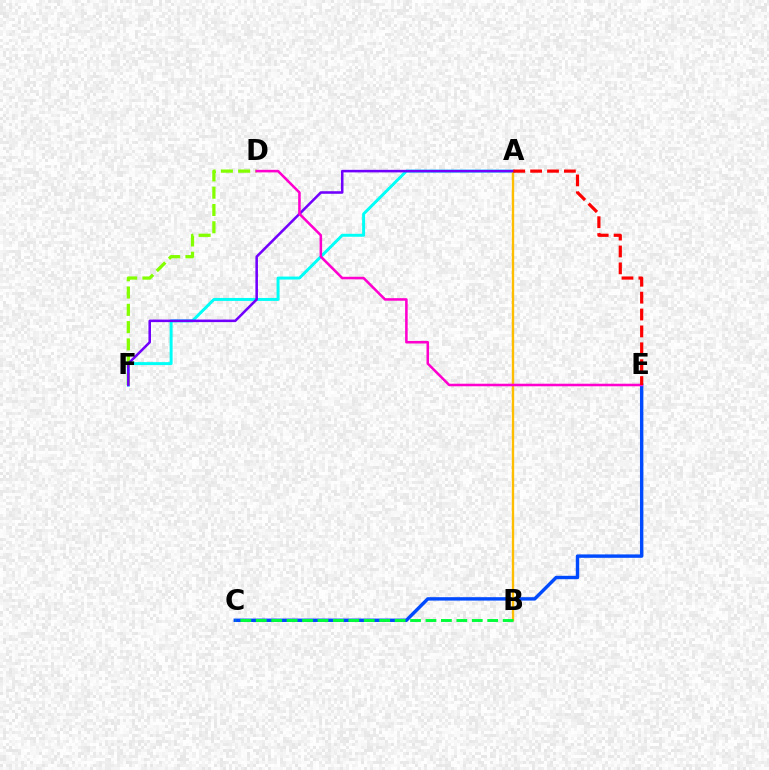{('C', 'E'): [{'color': '#004bff', 'line_style': 'solid', 'thickness': 2.45}], ('A', 'F'): [{'color': '#00fff6', 'line_style': 'solid', 'thickness': 2.13}, {'color': '#7200ff', 'line_style': 'solid', 'thickness': 1.84}], ('A', 'B'): [{'color': '#ffbd00', 'line_style': 'solid', 'thickness': 1.7}], ('D', 'F'): [{'color': '#84ff00', 'line_style': 'dashed', 'thickness': 2.35}], ('B', 'C'): [{'color': '#00ff39', 'line_style': 'dashed', 'thickness': 2.1}], ('D', 'E'): [{'color': '#ff00cf', 'line_style': 'solid', 'thickness': 1.84}], ('A', 'E'): [{'color': '#ff0000', 'line_style': 'dashed', 'thickness': 2.29}]}